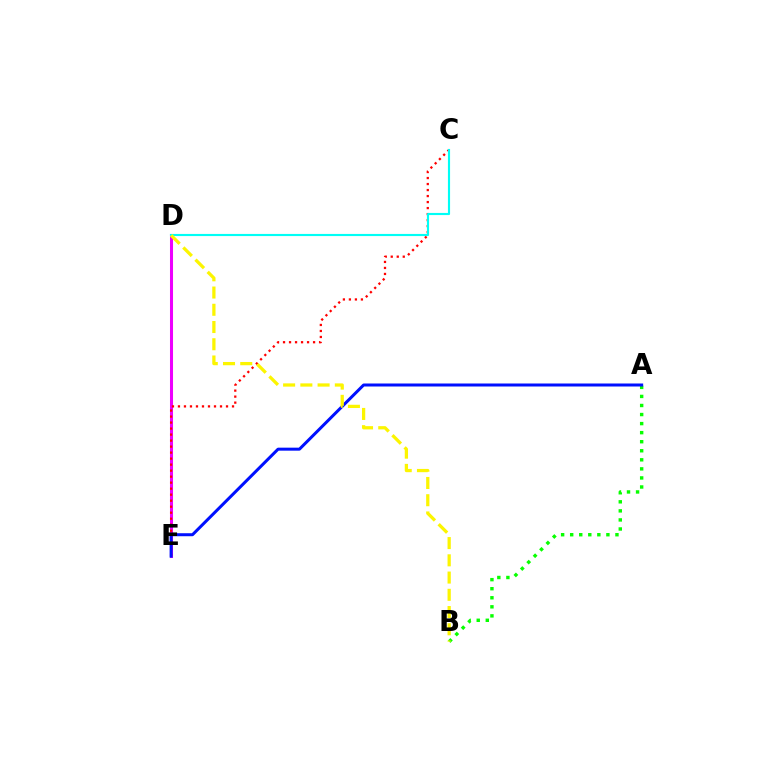{('D', 'E'): [{'color': '#ee00ff', 'line_style': 'solid', 'thickness': 2.19}], ('A', 'B'): [{'color': '#08ff00', 'line_style': 'dotted', 'thickness': 2.46}], ('C', 'E'): [{'color': '#ff0000', 'line_style': 'dotted', 'thickness': 1.63}], ('C', 'D'): [{'color': '#00fff6', 'line_style': 'solid', 'thickness': 1.54}], ('A', 'E'): [{'color': '#0010ff', 'line_style': 'solid', 'thickness': 2.17}], ('B', 'D'): [{'color': '#fcf500', 'line_style': 'dashed', 'thickness': 2.34}]}